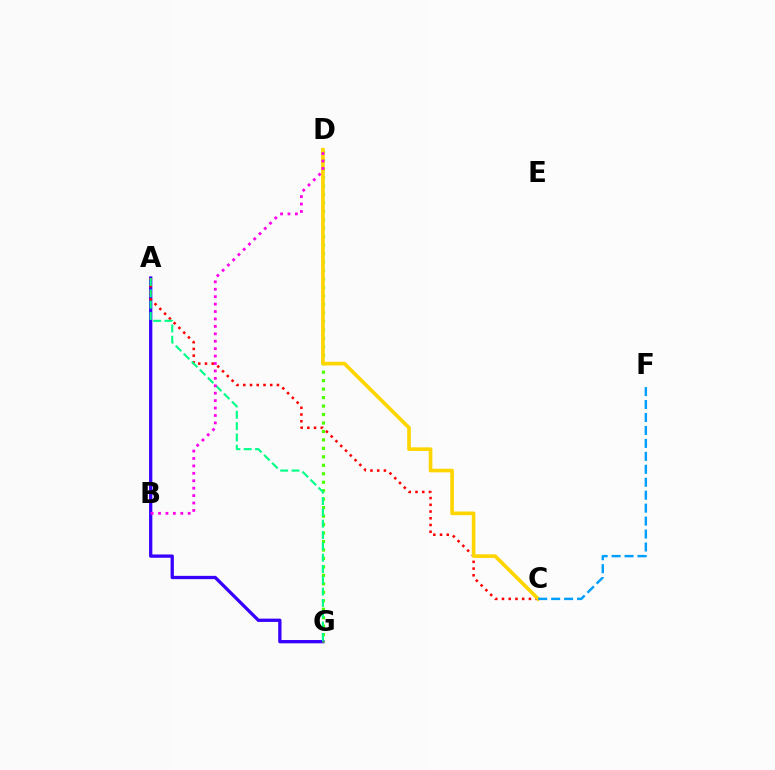{('A', 'G'): [{'color': '#3700ff', 'line_style': 'solid', 'thickness': 2.37}, {'color': '#00ff86', 'line_style': 'dashed', 'thickness': 1.54}], ('D', 'G'): [{'color': '#4fff00', 'line_style': 'dotted', 'thickness': 2.3}], ('A', 'C'): [{'color': '#ff0000', 'line_style': 'dotted', 'thickness': 1.83}], ('C', 'D'): [{'color': '#ffd500', 'line_style': 'solid', 'thickness': 2.62}], ('C', 'F'): [{'color': '#009eff', 'line_style': 'dashed', 'thickness': 1.76}], ('B', 'D'): [{'color': '#ff00ed', 'line_style': 'dotted', 'thickness': 2.02}]}